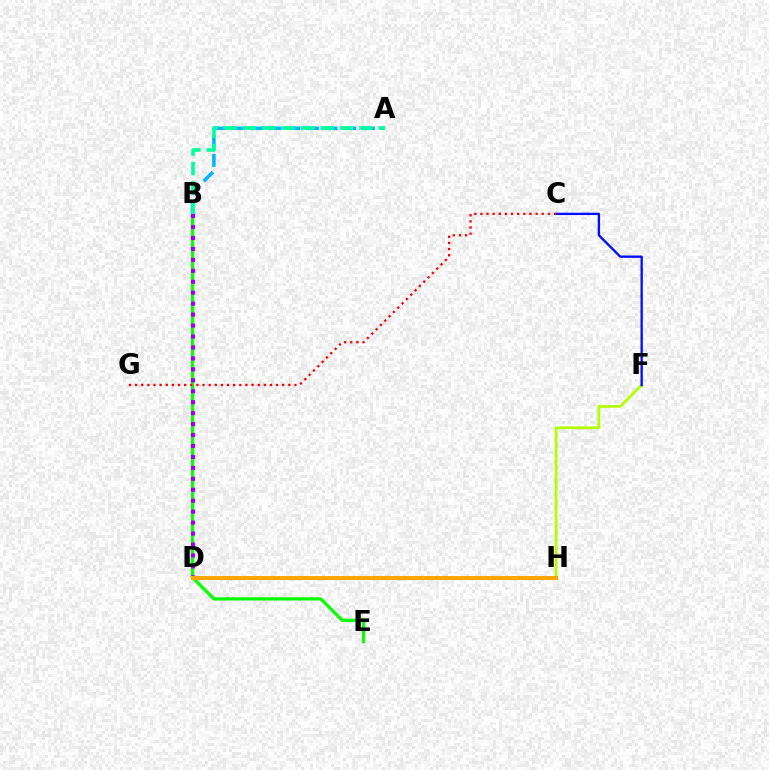{('B', 'E'): [{'color': '#08ff00', 'line_style': 'solid', 'thickness': 2.29}], ('A', 'B'): [{'color': '#00b5ff', 'line_style': 'dashed', 'thickness': 2.53}, {'color': '#00ff9d', 'line_style': 'dashed', 'thickness': 2.63}], ('B', 'D'): [{'color': '#9b00ff', 'line_style': 'dotted', 'thickness': 2.97}], ('F', 'H'): [{'color': '#b3ff00', 'line_style': 'solid', 'thickness': 2.0}], ('C', 'F'): [{'color': '#0010ff', 'line_style': 'solid', 'thickness': 1.68}], ('D', 'H'): [{'color': '#ff00bd', 'line_style': 'dashed', 'thickness': 2.7}, {'color': '#ffa500', 'line_style': 'solid', 'thickness': 2.88}], ('C', 'G'): [{'color': '#ff0000', 'line_style': 'dotted', 'thickness': 1.67}]}